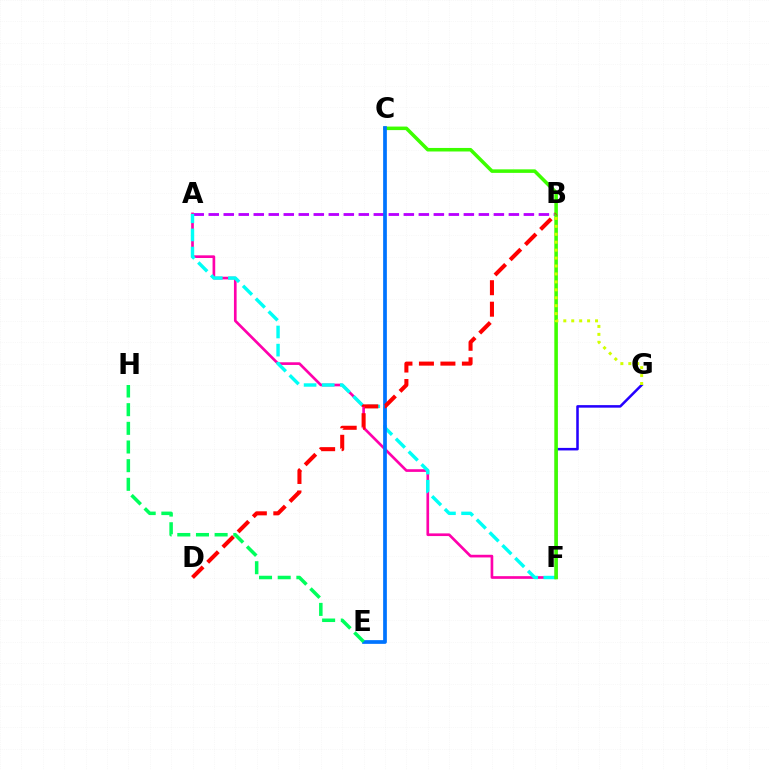{('A', 'B'): [{'color': '#b900ff', 'line_style': 'dashed', 'thickness': 2.04}], ('A', 'F'): [{'color': '#ff00ac', 'line_style': 'solid', 'thickness': 1.92}, {'color': '#00fff6', 'line_style': 'dashed', 'thickness': 2.46}], ('F', 'G'): [{'color': '#2500ff', 'line_style': 'solid', 'thickness': 1.83}], ('B', 'F'): [{'color': '#ff9400', 'line_style': 'solid', 'thickness': 1.57}], ('C', 'F'): [{'color': '#3dff00', 'line_style': 'solid', 'thickness': 2.55}], ('B', 'G'): [{'color': '#d1ff00', 'line_style': 'dotted', 'thickness': 2.16}], ('C', 'E'): [{'color': '#0074ff', 'line_style': 'solid', 'thickness': 2.68}], ('B', 'D'): [{'color': '#ff0000', 'line_style': 'dashed', 'thickness': 2.92}], ('E', 'H'): [{'color': '#00ff5c', 'line_style': 'dashed', 'thickness': 2.54}]}